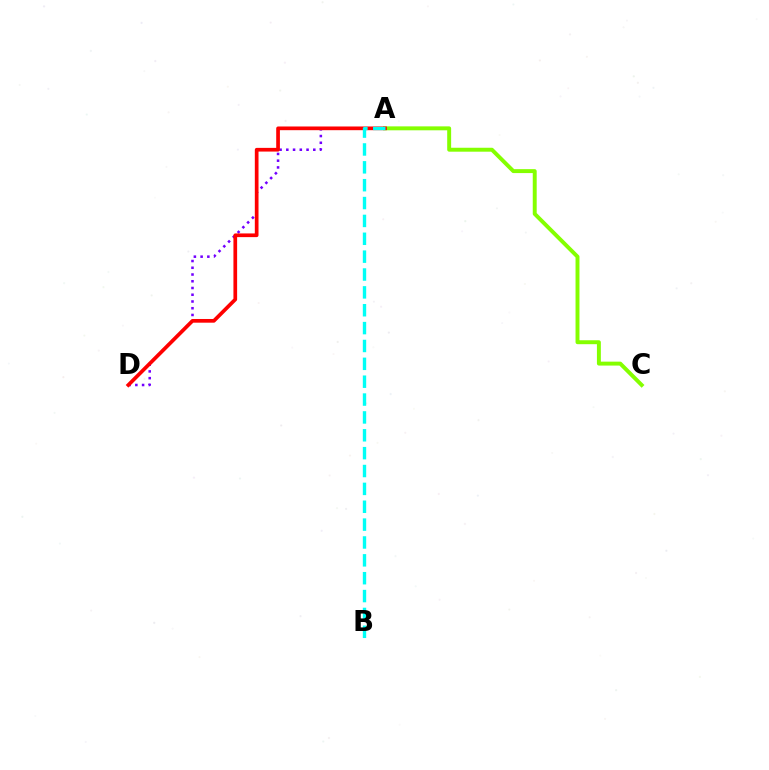{('A', 'C'): [{'color': '#84ff00', 'line_style': 'solid', 'thickness': 2.83}], ('A', 'D'): [{'color': '#7200ff', 'line_style': 'dotted', 'thickness': 1.83}, {'color': '#ff0000', 'line_style': 'solid', 'thickness': 2.66}], ('A', 'B'): [{'color': '#00fff6', 'line_style': 'dashed', 'thickness': 2.43}]}